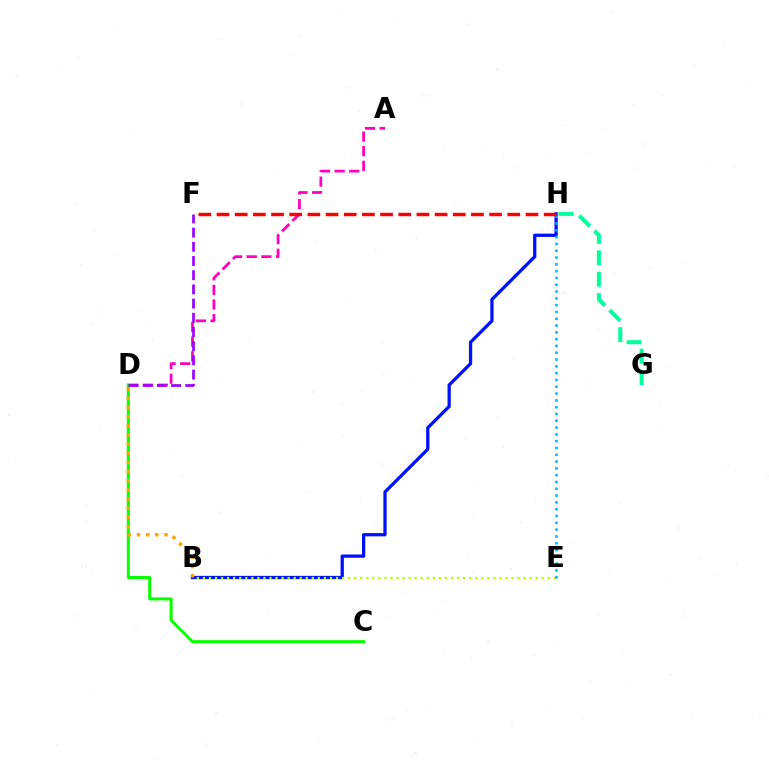{('A', 'D'): [{'color': '#ff00bd', 'line_style': 'dashed', 'thickness': 1.99}], ('G', 'H'): [{'color': '#00ff9d', 'line_style': 'dashed', 'thickness': 2.91}], ('B', 'H'): [{'color': '#0010ff', 'line_style': 'solid', 'thickness': 2.35}], ('B', 'E'): [{'color': '#b3ff00', 'line_style': 'dotted', 'thickness': 1.64}], ('E', 'H'): [{'color': '#00b5ff', 'line_style': 'dotted', 'thickness': 1.85}], ('C', 'D'): [{'color': '#08ff00', 'line_style': 'solid', 'thickness': 2.18}], ('F', 'H'): [{'color': '#ff0000', 'line_style': 'dashed', 'thickness': 2.47}], ('B', 'D'): [{'color': '#ffa500', 'line_style': 'dotted', 'thickness': 2.49}], ('D', 'F'): [{'color': '#9b00ff', 'line_style': 'dashed', 'thickness': 1.93}]}